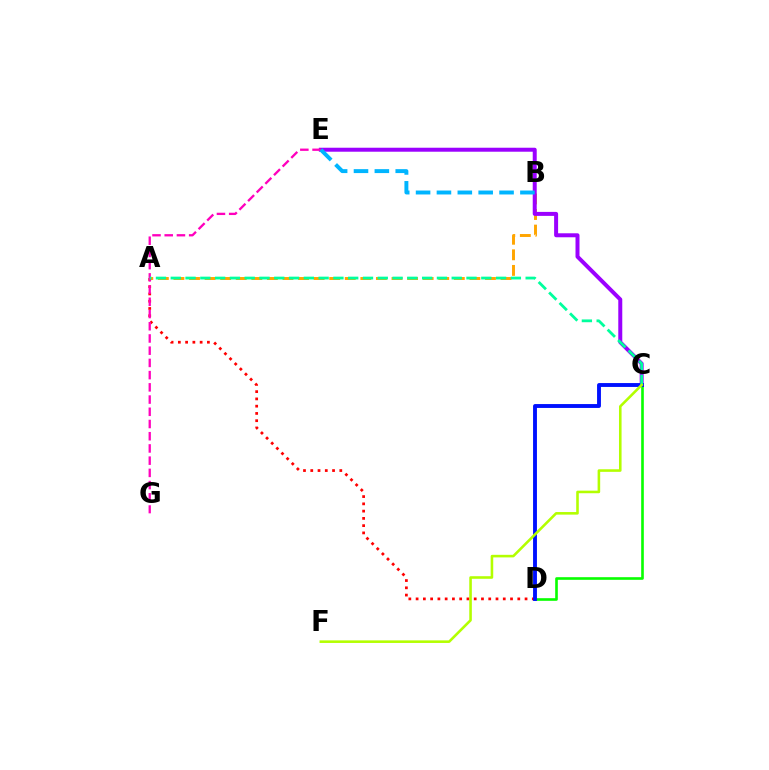{('A', 'B'): [{'color': '#ffa500', 'line_style': 'dashed', 'thickness': 2.12}], ('C', 'E'): [{'color': '#9b00ff', 'line_style': 'solid', 'thickness': 2.87}], ('A', 'D'): [{'color': '#ff0000', 'line_style': 'dotted', 'thickness': 1.97}], ('C', 'D'): [{'color': '#08ff00', 'line_style': 'solid', 'thickness': 1.89}, {'color': '#0010ff', 'line_style': 'solid', 'thickness': 2.79}], ('E', 'G'): [{'color': '#ff00bd', 'line_style': 'dashed', 'thickness': 1.66}], ('B', 'E'): [{'color': '#00b5ff', 'line_style': 'dashed', 'thickness': 2.83}], ('A', 'C'): [{'color': '#00ff9d', 'line_style': 'dashed', 'thickness': 2.01}], ('C', 'F'): [{'color': '#b3ff00', 'line_style': 'solid', 'thickness': 1.86}]}